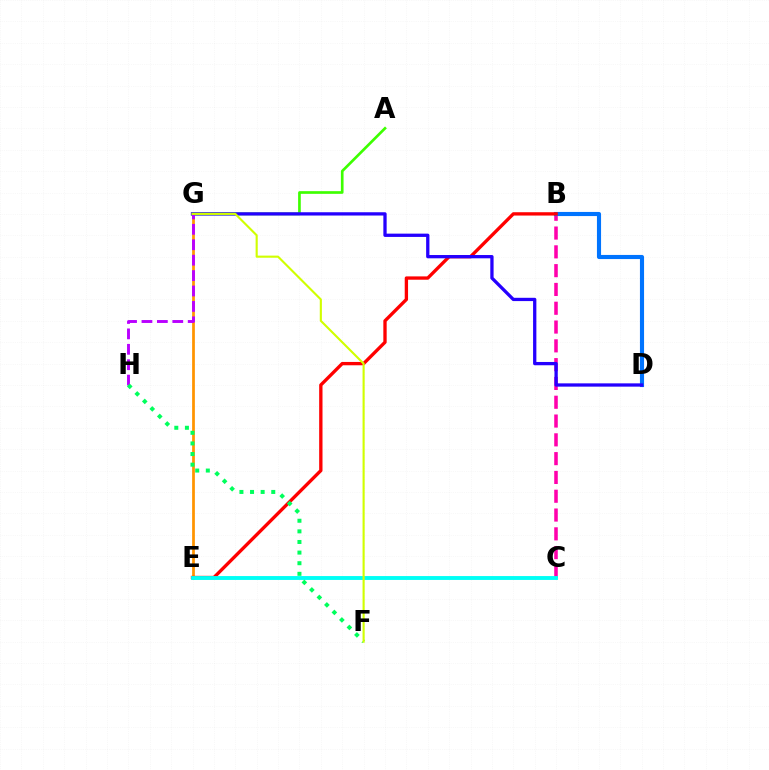{('A', 'G'): [{'color': '#3dff00', 'line_style': 'solid', 'thickness': 1.92}], ('B', 'C'): [{'color': '#ff00ac', 'line_style': 'dashed', 'thickness': 2.55}], ('E', 'G'): [{'color': '#ff9400', 'line_style': 'solid', 'thickness': 1.98}], ('B', 'D'): [{'color': '#0074ff', 'line_style': 'solid', 'thickness': 2.96}], ('B', 'E'): [{'color': '#ff0000', 'line_style': 'solid', 'thickness': 2.4}], ('D', 'G'): [{'color': '#2500ff', 'line_style': 'solid', 'thickness': 2.37}], ('C', 'E'): [{'color': '#00fff6', 'line_style': 'solid', 'thickness': 2.79}], ('G', 'H'): [{'color': '#b900ff', 'line_style': 'dashed', 'thickness': 2.09}], ('F', 'H'): [{'color': '#00ff5c', 'line_style': 'dotted', 'thickness': 2.88}], ('F', 'G'): [{'color': '#d1ff00', 'line_style': 'solid', 'thickness': 1.53}]}